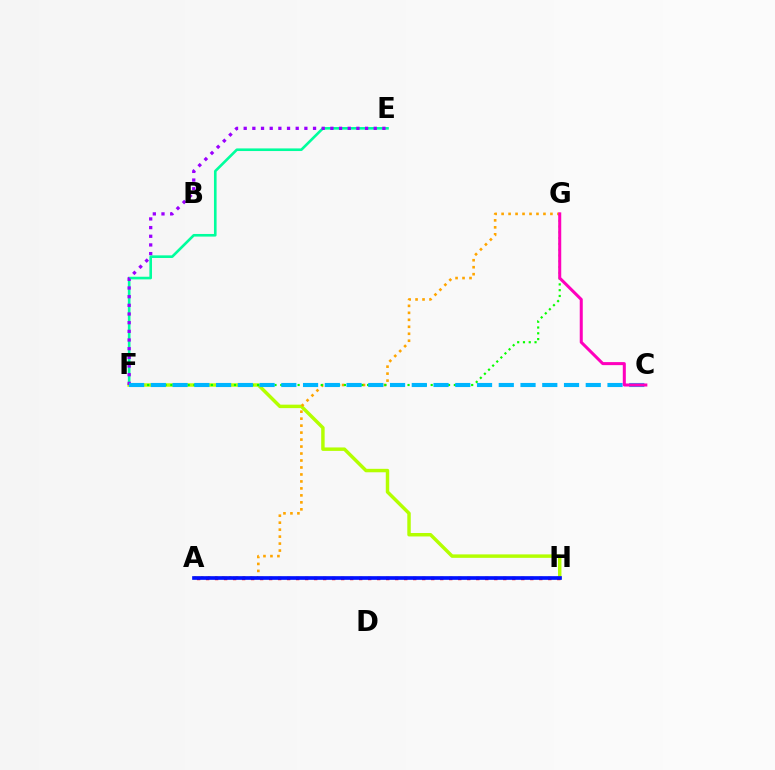{('E', 'F'): [{'color': '#00ff9d', 'line_style': 'solid', 'thickness': 1.89}, {'color': '#9b00ff', 'line_style': 'dotted', 'thickness': 2.36}], ('F', 'H'): [{'color': '#b3ff00', 'line_style': 'solid', 'thickness': 2.49}], ('A', 'G'): [{'color': '#ffa500', 'line_style': 'dotted', 'thickness': 1.9}], ('A', 'H'): [{'color': '#ff0000', 'line_style': 'dotted', 'thickness': 2.45}, {'color': '#0010ff', 'line_style': 'solid', 'thickness': 2.64}], ('F', 'G'): [{'color': '#08ff00', 'line_style': 'dotted', 'thickness': 1.57}], ('C', 'F'): [{'color': '#00b5ff', 'line_style': 'dashed', 'thickness': 2.95}], ('C', 'G'): [{'color': '#ff00bd', 'line_style': 'solid', 'thickness': 2.18}]}